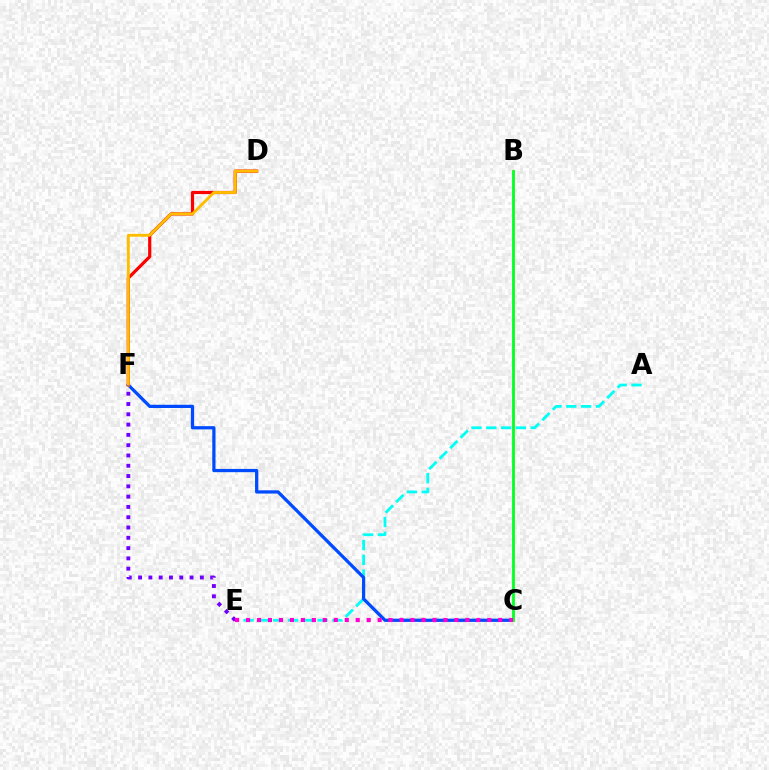{('A', 'E'): [{'color': '#00fff6', 'line_style': 'dashed', 'thickness': 2.01}], ('C', 'F'): [{'color': '#004bff', 'line_style': 'solid', 'thickness': 2.34}], ('D', 'F'): [{'color': '#ff0000', 'line_style': 'solid', 'thickness': 2.29}, {'color': '#ffbd00', 'line_style': 'solid', 'thickness': 2.07}], ('B', 'C'): [{'color': '#84ff00', 'line_style': 'solid', 'thickness': 2.2}, {'color': '#00ff39', 'line_style': 'solid', 'thickness': 1.84}], ('E', 'F'): [{'color': '#7200ff', 'line_style': 'dotted', 'thickness': 2.8}], ('C', 'E'): [{'color': '#ff00cf', 'line_style': 'dotted', 'thickness': 2.98}]}